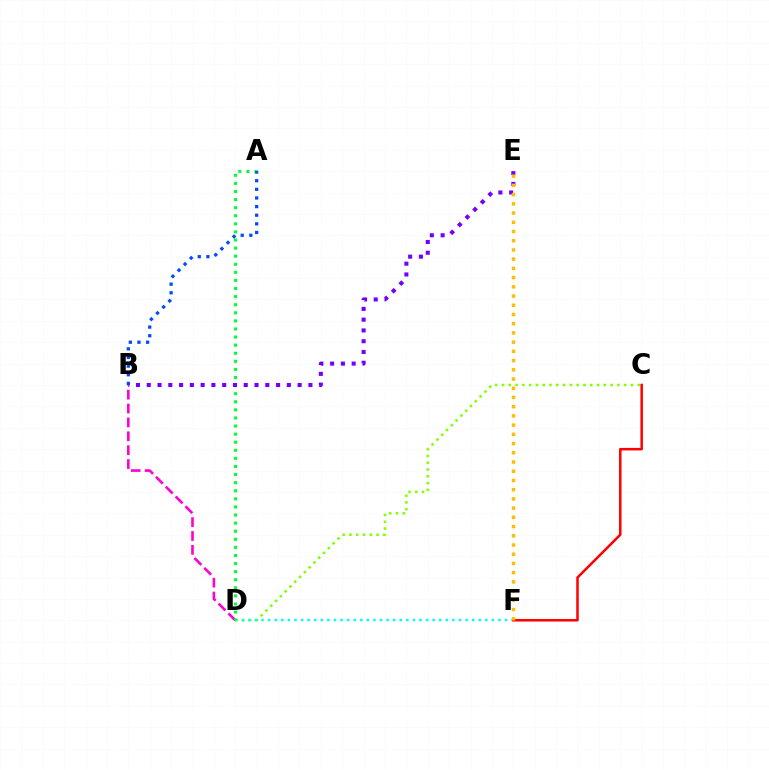{('C', 'D'): [{'color': '#84ff00', 'line_style': 'dotted', 'thickness': 1.84}], ('D', 'F'): [{'color': '#00fff6', 'line_style': 'dotted', 'thickness': 1.79}], ('C', 'F'): [{'color': '#ff0000', 'line_style': 'solid', 'thickness': 1.81}], ('B', 'D'): [{'color': '#ff00cf', 'line_style': 'dashed', 'thickness': 1.89}], ('A', 'D'): [{'color': '#00ff39', 'line_style': 'dotted', 'thickness': 2.2}], ('A', 'B'): [{'color': '#004bff', 'line_style': 'dotted', 'thickness': 2.34}], ('B', 'E'): [{'color': '#7200ff', 'line_style': 'dotted', 'thickness': 2.93}], ('E', 'F'): [{'color': '#ffbd00', 'line_style': 'dotted', 'thickness': 2.51}]}